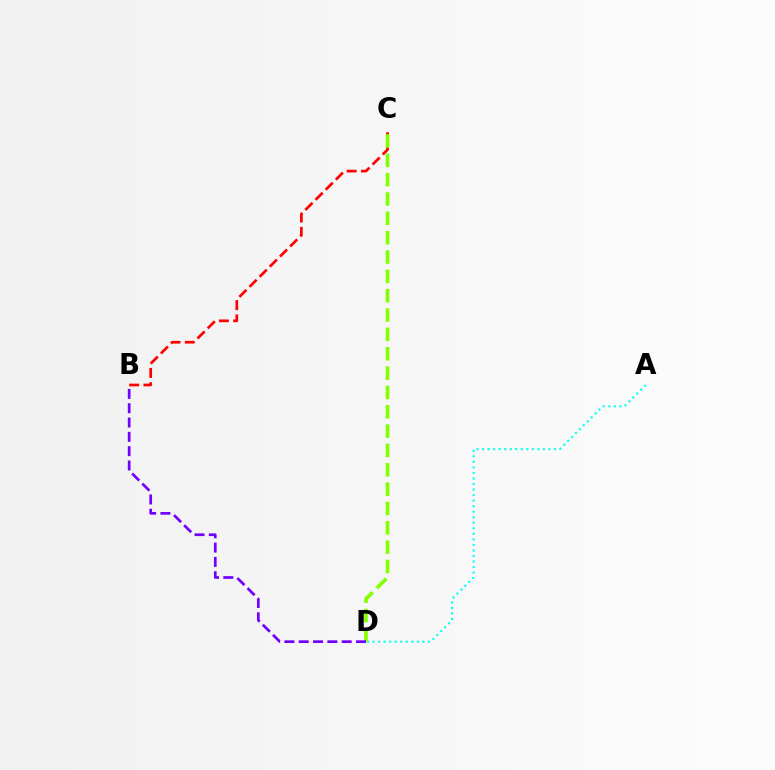{('A', 'D'): [{'color': '#00fff6', 'line_style': 'dotted', 'thickness': 1.5}], ('B', 'C'): [{'color': '#ff0000', 'line_style': 'dashed', 'thickness': 1.94}], ('C', 'D'): [{'color': '#84ff00', 'line_style': 'dashed', 'thickness': 2.63}], ('B', 'D'): [{'color': '#7200ff', 'line_style': 'dashed', 'thickness': 1.94}]}